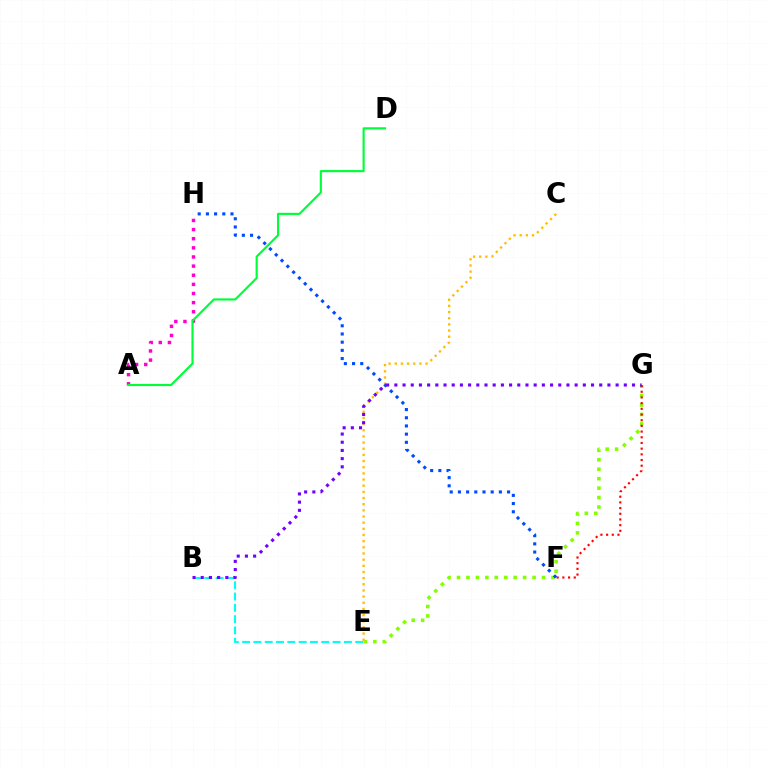{('B', 'E'): [{'color': '#00fff6', 'line_style': 'dashed', 'thickness': 1.54}], ('A', 'H'): [{'color': '#ff00cf', 'line_style': 'dotted', 'thickness': 2.48}], ('E', 'G'): [{'color': '#84ff00', 'line_style': 'dotted', 'thickness': 2.57}], ('A', 'D'): [{'color': '#00ff39', 'line_style': 'solid', 'thickness': 1.55}], ('F', 'G'): [{'color': '#ff0000', 'line_style': 'dotted', 'thickness': 1.55}], ('C', 'E'): [{'color': '#ffbd00', 'line_style': 'dotted', 'thickness': 1.67}], ('F', 'H'): [{'color': '#004bff', 'line_style': 'dotted', 'thickness': 2.23}], ('B', 'G'): [{'color': '#7200ff', 'line_style': 'dotted', 'thickness': 2.23}]}